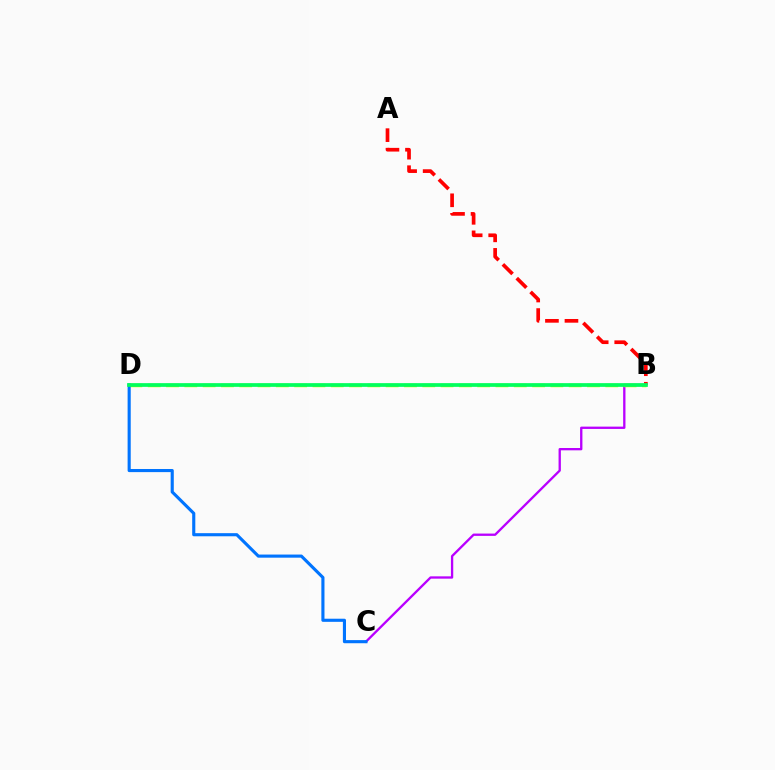{('A', 'B'): [{'color': '#ff0000', 'line_style': 'dashed', 'thickness': 2.65}], ('B', 'C'): [{'color': '#b900ff', 'line_style': 'solid', 'thickness': 1.67}], ('B', 'D'): [{'color': '#d1ff00', 'line_style': 'dashed', 'thickness': 2.49}, {'color': '#00ff5c', 'line_style': 'solid', 'thickness': 2.67}], ('C', 'D'): [{'color': '#0074ff', 'line_style': 'solid', 'thickness': 2.24}]}